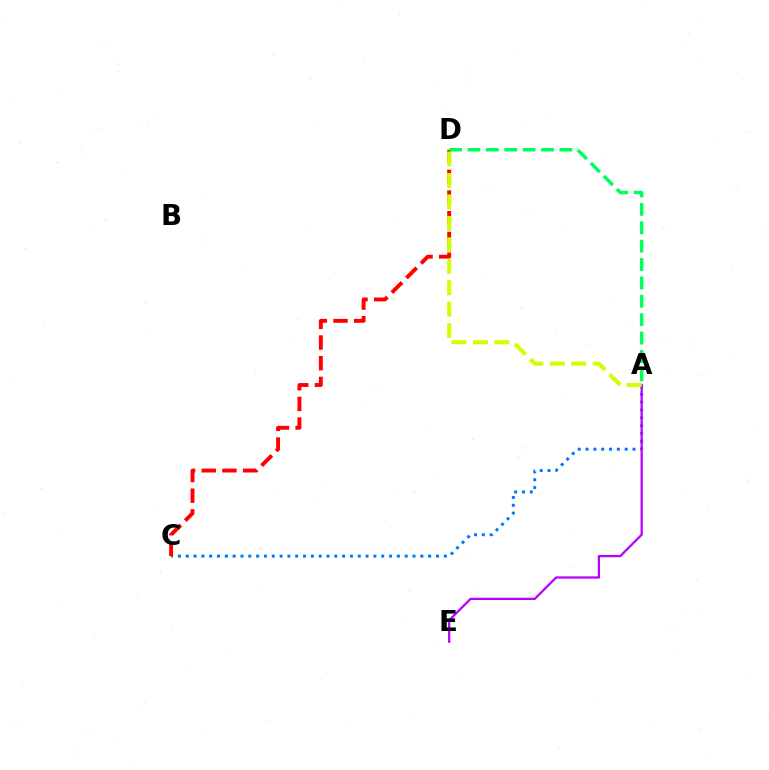{('A', 'C'): [{'color': '#0074ff', 'line_style': 'dotted', 'thickness': 2.12}], ('C', 'D'): [{'color': '#ff0000', 'line_style': 'dashed', 'thickness': 2.81}], ('A', 'E'): [{'color': '#b900ff', 'line_style': 'solid', 'thickness': 1.63}], ('A', 'D'): [{'color': '#00ff5c', 'line_style': 'dashed', 'thickness': 2.5}, {'color': '#d1ff00', 'line_style': 'dashed', 'thickness': 2.91}]}